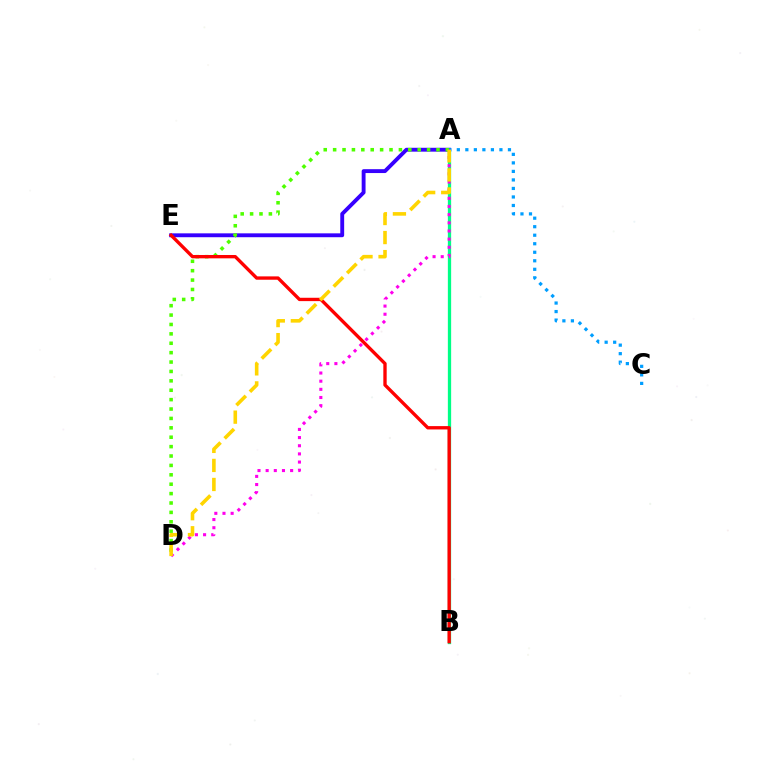{('A', 'B'): [{'color': '#00ff86', 'line_style': 'solid', 'thickness': 2.36}], ('A', 'E'): [{'color': '#3700ff', 'line_style': 'solid', 'thickness': 2.79}], ('A', 'D'): [{'color': '#4fff00', 'line_style': 'dotted', 'thickness': 2.55}, {'color': '#ff00ed', 'line_style': 'dotted', 'thickness': 2.22}, {'color': '#ffd500', 'line_style': 'dashed', 'thickness': 2.59}], ('B', 'E'): [{'color': '#ff0000', 'line_style': 'solid', 'thickness': 2.41}], ('A', 'C'): [{'color': '#009eff', 'line_style': 'dotted', 'thickness': 2.32}]}